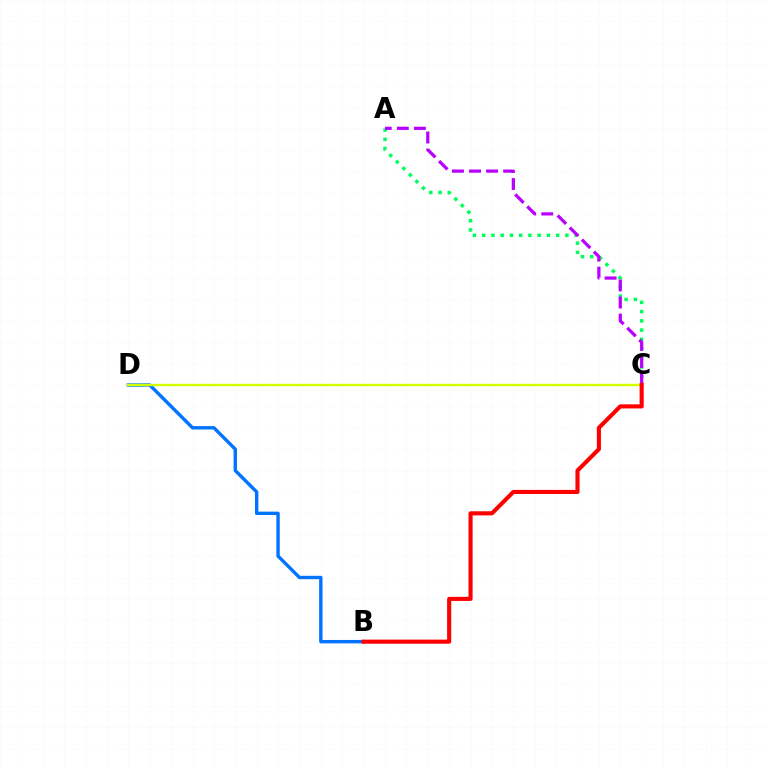{('B', 'D'): [{'color': '#0074ff', 'line_style': 'solid', 'thickness': 2.44}], ('A', 'C'): [{'color': '#00ff5c', 'line_style': 'dotted', 'thickness': 2.51}, {'color': '#b900ff', 'line_style': 'dashed', 'thickness': 2.32}], ('C', 'D'): [{'color': '#d1ff00', 'line_style': 'solid', 'thickness': 1.74}], ('B', 'C'): [{'color': '#ff0000', 'line_style': 'solid', 'thickness': 2.96}]}